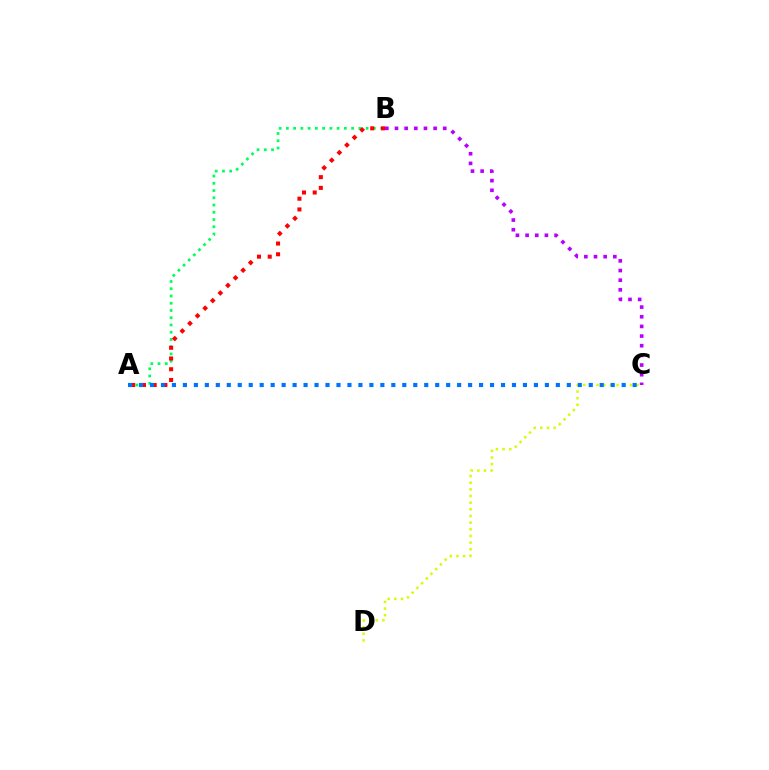{('C', 'D'): [{'color': '#d1ff00', 'line_style': 'dotted', 'thickness': 1.81}], ('A', 'B'): [{'color': '#00ff5c', 'line_style': 'dotted', 'thickness': 1.97}, {'color': '#ff0000', 'line_style': 'dotted', 'thickness': 2.92}], ('A', 'C'): [{'color': '#0074ff', 'line_style': 'dotted', 'thickness': 2.98}], ('B', 'C'): [{'color': '#b900ff', 'line_style': 'dotted', 'thickness': 2.62}]}